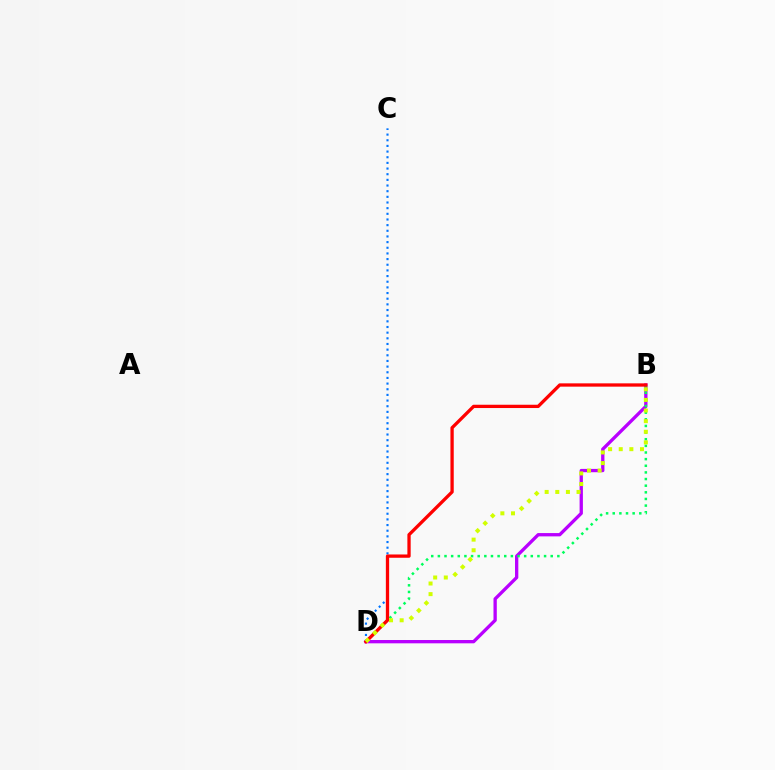{('B', 'D'): [{'color': '#b900ff', 'line_style': 'solid', 'thickness': 2.38}, {'color': '#00ff5c', 'line_style': 'dotted', 'thickness': 1.8}, {'color': '#ff0000', 'line_style': 'solid', 'thickness': 2.37}, {'color': '#d1ff00', 'line_style': 'dotted', 'thickness': 2.89}], ('C', 'D'): [{'color': '#0074ff', 'line_style': 'dotted', 'thickness': 1.54}]}